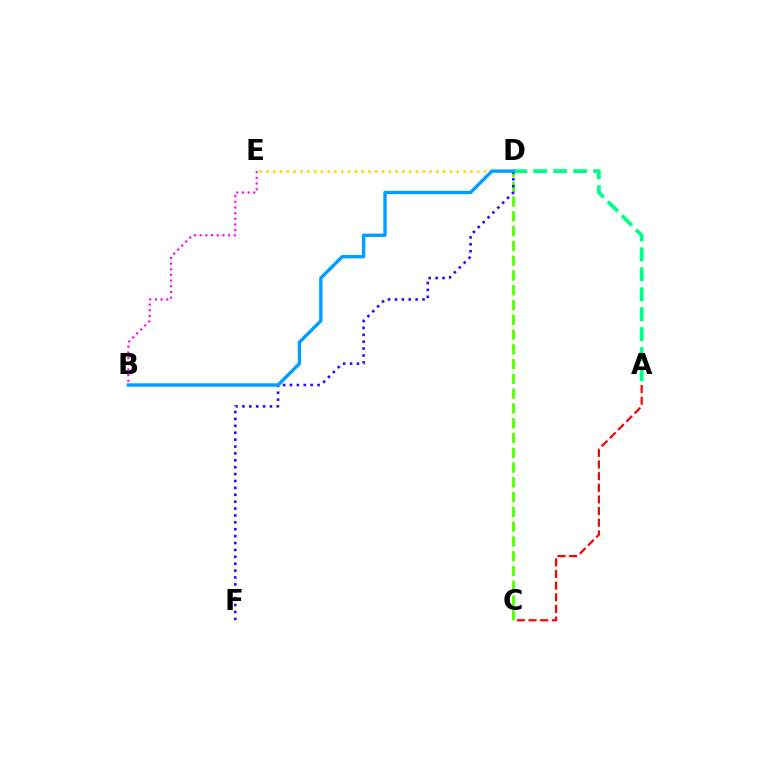{('C', 'D'): [{'color': '#4fff00', 'line_style': 'dashed', 'thickness': 2.01}], ('A', 'C'): [{'color': '#ff0000', 'line_style': 'dashed', 'thickness': 1.58}], ('A', 'D'): [{'color': '#00ff86', 'line_style': 'dashed', 'thickness': 2.71}], ('D', 'E'): [{'color': '#ffd500', 'line_style': 'dotted', 'thickness': 1.85}], ('D', 'F'): [{'color': '#3700ff', 'line_style': 'dotted', 'thickness': 1.87}], ('B', 'D'): [{'color': '#009eff', 'line_style': 'solid', 'thickness': 2.42}], ('B', 'E'): [{'color': '#ff00ed', 'line_style': 'dotted', 'thickness': 1.54}]}